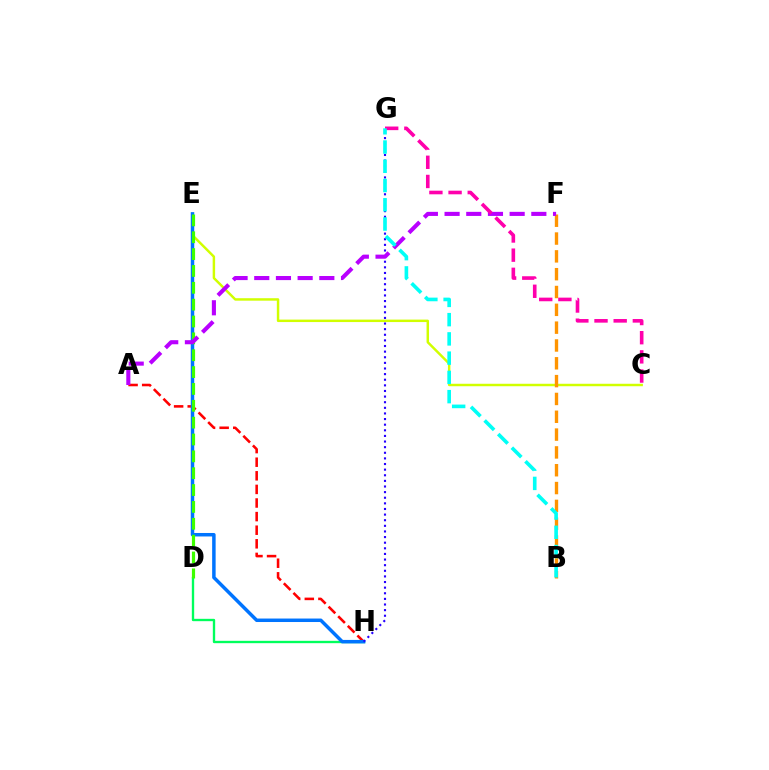{('A', 'H'): [{'color': '#ff0000', 'line_style': 'dashed', 'thickness': 1.85}], ('D', 'H'): [{'color': '#00ff5c', 'line_style': 'solid', 'thickness': 1.69}], ('C', 'E'): [{'color': '#d1ff00', 'line_style': 'solid', 'thickness': 1.77}], ('E', 'H'): [{'color': '#0074ff', 'line_style': 'solid', 'thickness': 2.51}], ('B', 'F'): [{'color': '#ff9400', 'line_style': 'dashed', 'thickness': 2.42}], ('D', 'E'): [{'color': '#3dff00', 'line_style': 'dashed', 'thickness': 2.29}], ('G', 'H'): [{'color': '#2500ff', 'line_style': 'dotted', 'thickness': 1.53}], ('A', 'F'): [{'color': '#b900ff', 'line_style': 'dashed', 'thickness': 2.95}], ('C', 'G'): [{'color': '#ff00ac', 'line_style': 'dashed', 'thickness': 2.6}], ('B', 'G'): [{'color': '#00fff6', 'line_style': 'dashed', 'thickness': 2.61}]}